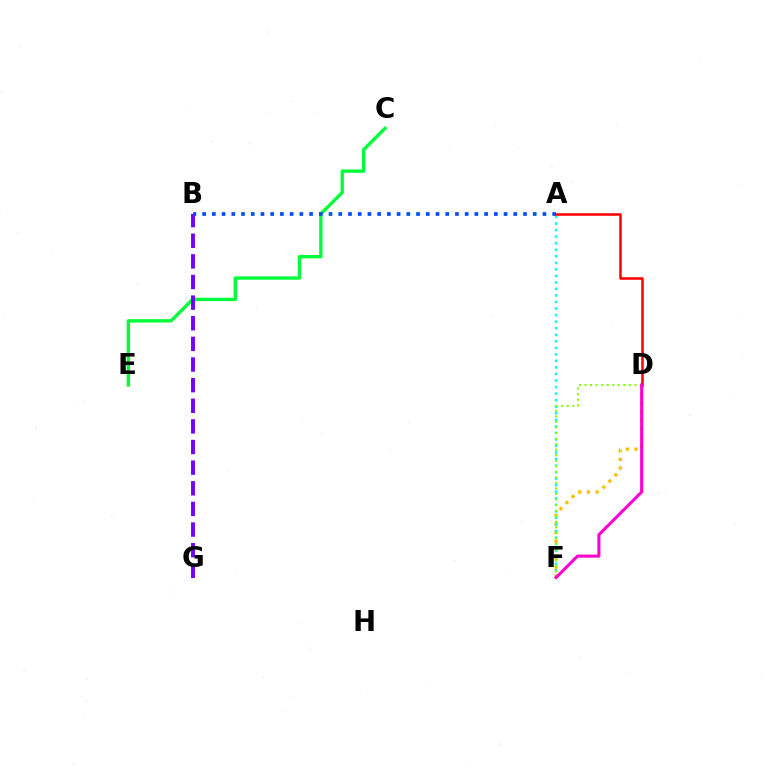{('C', 'E'): [{'color': '#00ff39', 'line_style': 'solid', 'thickness': 2.42}], ('D', 'F'): [{'color': '#ffbd00', 'line_style': 'dotted', 'thickness': 2.35}, {'color': '#84ff00', 'line_style': 'dotted', 'thickness': 1.51}, {'color': '#ff00cf', 'line_style': 'solid', 'thickness': 2.22}], ('A', 'F'): [{'color': '#00fff6', 'line_style': 'dotted', 'thickness': 1.78}], ('B', 'G'): [{'color': '#7200ff', 'line_style': 'dashed', 'thickness': 2.8}], ('A', 'B'): [{'color': '#004bff', 'line_style': 'dotted', 'thickness': 2.64}], ('A', 'D'): [{'color': '#ff0000', 'line_style': 'solid', 'thickness': 1.82}]}